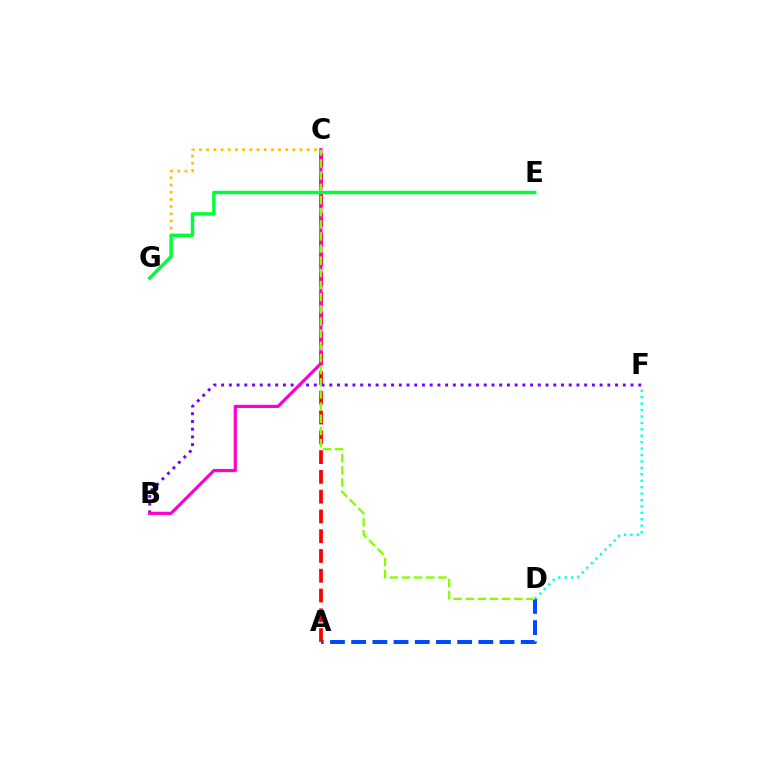{('D', 'F'): [{'color': '#00fff6', 'line_style': 'dotted', 'thickness': 1.75}], ('A', 'D'): [{'color': '#004bff', 'line_style': 'dashed', 'thickness': 2.88}], ('A', 'C'): [{'color': '#ff0000', 'line_style': 'dashed', 'thickness': 2.69}], ('B', 'F'): [{'color': '#7200ff', 'line_style': 'dotted', 'thickness': 2.1}], ('C', 'G'): [{'color': '#ffbd00', 'line_style': 'dotted', 'thickness': 1.95}], ('B', 'C'): [{'color': '#ff00cf', 'line_style': 'solid', 'thickness': 2.31}], ('C', 'D'): [{'color': '#84ff00', 'line_style': 'dashed', 'thickness': 1.65}], ('E', 'G'): [{'color': '#00ff39', 'line_style': 'solid', 'thickness': 2.48}]}